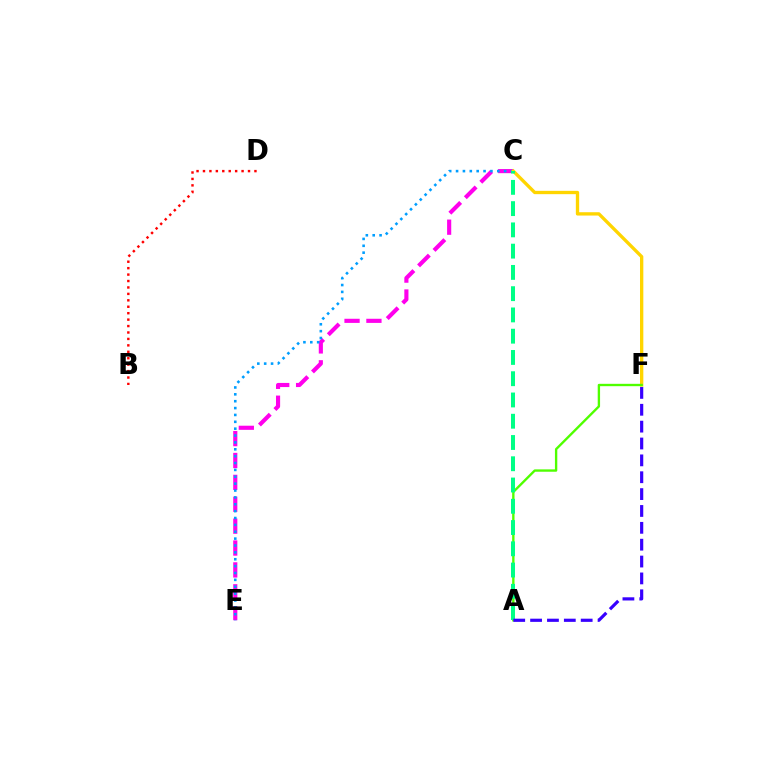{('C', 'E'): [{'color': '#ff00ed', 'line_style': 'dashed', 'thickness': 2.97}, {'color': '#009eff', 'line_style': 'dotted', 'thickness': 1.87}], ('C', 'F'): [{'color': '#ffd500', 'line_style': 'solid', 'thickness': 2.4}], ('A', 'F'): [{'color': '#4fff00', 'line_style': 'solid', 'thickness': 1.7}, {'color': '#3700ff', 'line_style': 'dashed', 'thickness': 2.29}], ('B', 'D'): [{'color': '#ff0000', 'line_style': 'dotted', 'thickness': 1.75}], ('A', 'C'): [{'color': '#00ff86', 'line_style': 'dashed', 'thickness': 2.89}]}